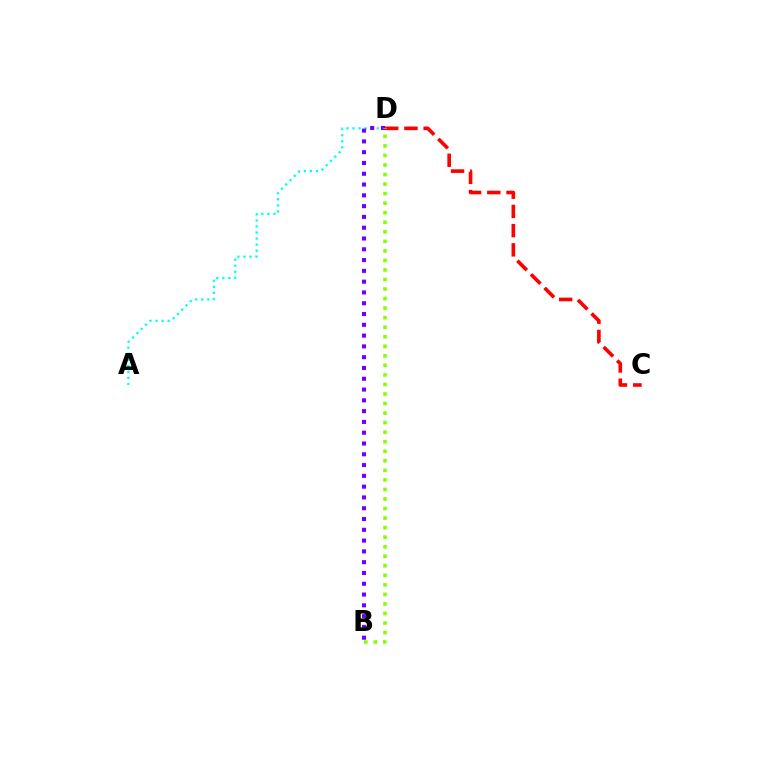{('C', 'D'): [{'color': '#ff0000', 'line_style': 'dashed', 'thickness': 2.61}], ('A', 'D'): [{'color': '#00fff6', 'line_style': 'dotted', 'thickness': 1.65}], ('B', 'D'): [{'color': '#7200ff', 'line_style': 'dotted', 'thickness': 2.93}, {'color': '#84ff00', 'line_style': 'dotted', 'thickness': 2.59}]}